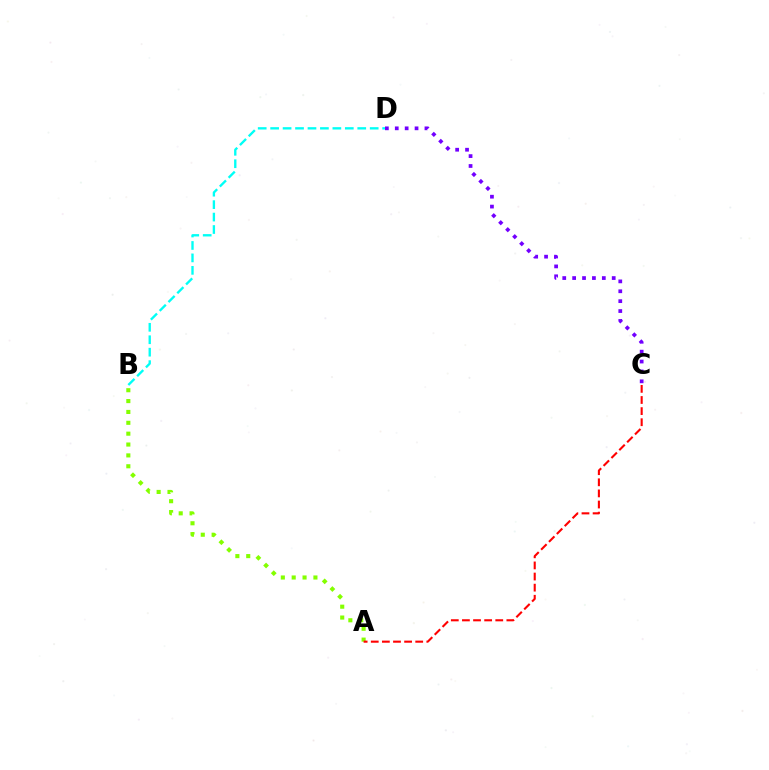{('B', 'D'): [{'color': '#00fff6', 'line_style': 'dashed', 'thickness': 1.69}], ('C', 'D'): [{'color': '#7200ff', 'line_style': 'dotted', 'thickness': 2.69}], ('A', 'B'): [{'color': '#84ff00', 'line_style': 'dotted', 'thickness': 2.95}], ('A', 'C'): [{'color': '#ff0000', 'line_style': 'dashed', 'thickness': 1.51}]}